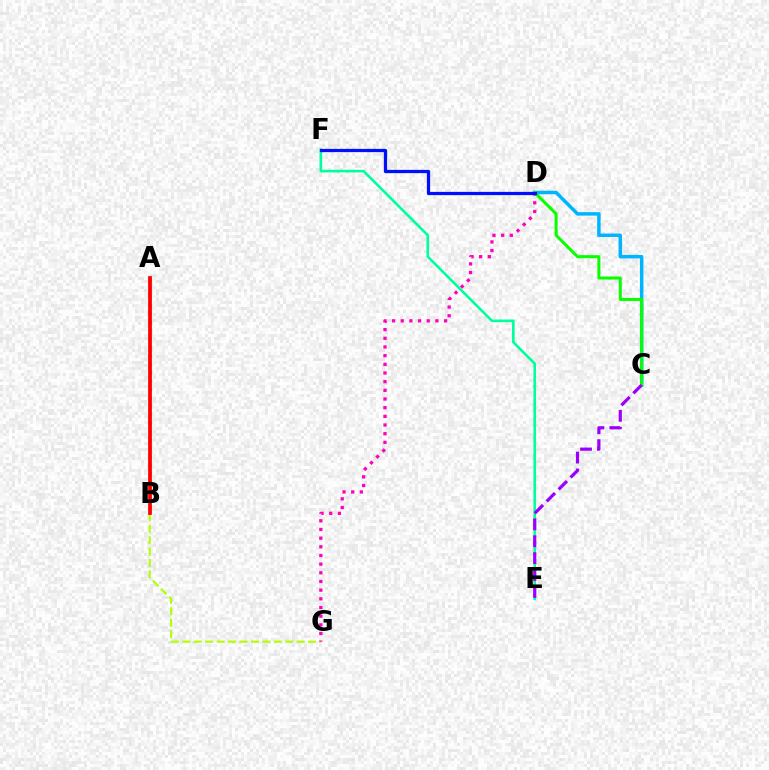{('A', 'B'): [{'color': '#ffa500', 'line_style': 'dotted', 'thickness': 2.29}, {'color': '#ff0000', 'line_style': 'solid', 'thickness': 2.69}], ('E', 'F'): [{'color': '#00ff9d', 'line_style': 'solid', 'thickness': 1.89}], ('C', 'D'): [{'color': '#00b5ff', 'line_style': 'solid', 'thickness': 2.5}, {'color': '#08ff00', 'line_style': 'solid', 'thickness': 2.18}], ('B', 'G'): [{'color': '#b3ff00', 'line_style': 'dashed', 'thickness': 1.55}], ('D', 'G'): [{'color': '#ff00bd', 'line_style': 'dotted', 'thickness': 2.36}], ('C', 'E'): [{'color': '#9b00ff', 'line_style': 'dashed', 'thickness': 2.3}], ('D', 'F'): [{'color': '#0010ff', 'line_style': 'solid', 'thickness': 2.34}]}